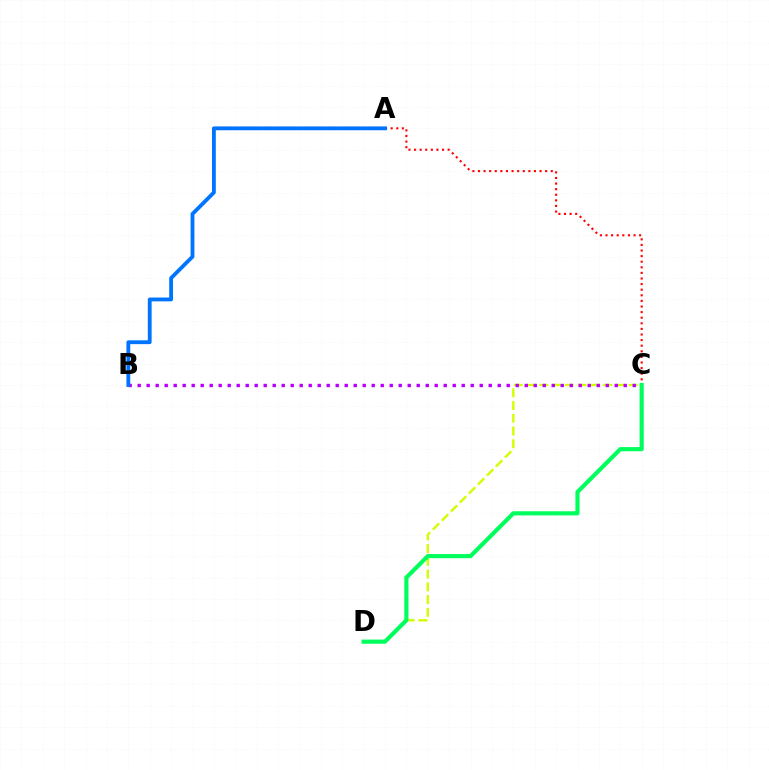{('A', 'C'): [{'color': '#ff0000', 'line_style': 'dotted', 'thickness': 1.52}], ('C', 'D'): [{'color': '#d1ff00', 'line_style': 'dashed', 'thickness': 1.73}, {'color': '#00ff5c', 'line_style': 'solid', 'thickness': 2.99}], ('B', 'C'): [{'color': '#b900ff', 'line_style': 'dotted', 'thickness': 2.45}], ('A', 'B'): [{'color': '#0074ff', 'line_style': 'solid', 'thickness': 2.75}]}